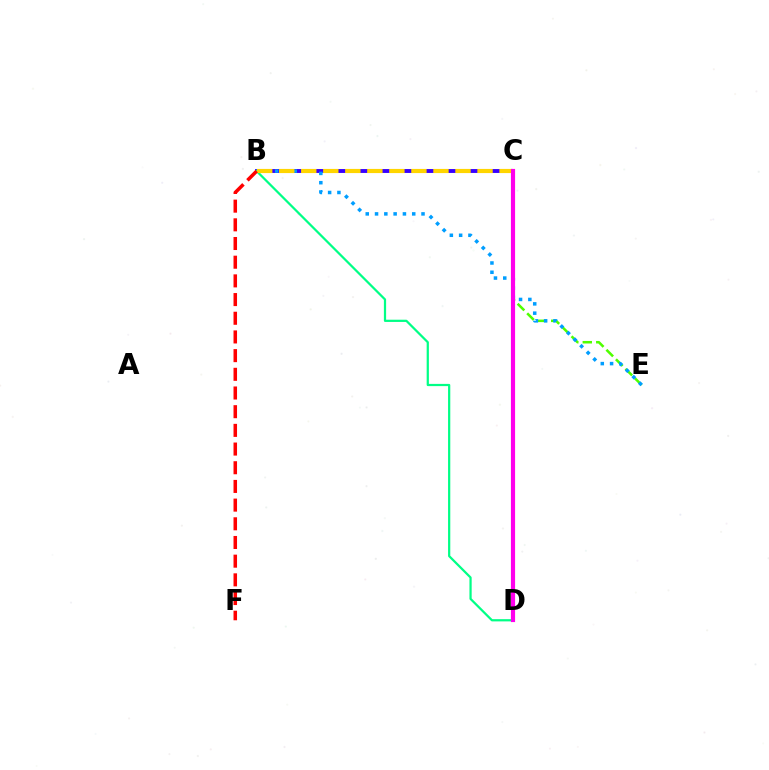{('C', 'E'): [{'color': '#4fff00', 'line_style': 'dashed', 'thickness': 1.83}], ('B', 'C'): [{'color': '#3700ff', 'line_style': 'solid', 'thickness': 2.8}, {'color': '#ffd500', 'line_style': 'dashed', 'thickness': 2.99}], ('B', 'E'): [{'color': '#009eff', 'line_style': 'dotted', 'thickness': 2.53}], ('B', 'D'): [{'color': '#00ff86', 'line_style': 'solid', 'thickness': 1.6}], ('B', 'F'): [{'color': '#ff0000', 'line_style': 'dashed', 'thickness': 2.54}], ('C', 'D'): [{'color': '#ff00ed', 'line_style': 'solid', 'thickness': 3.0}]}